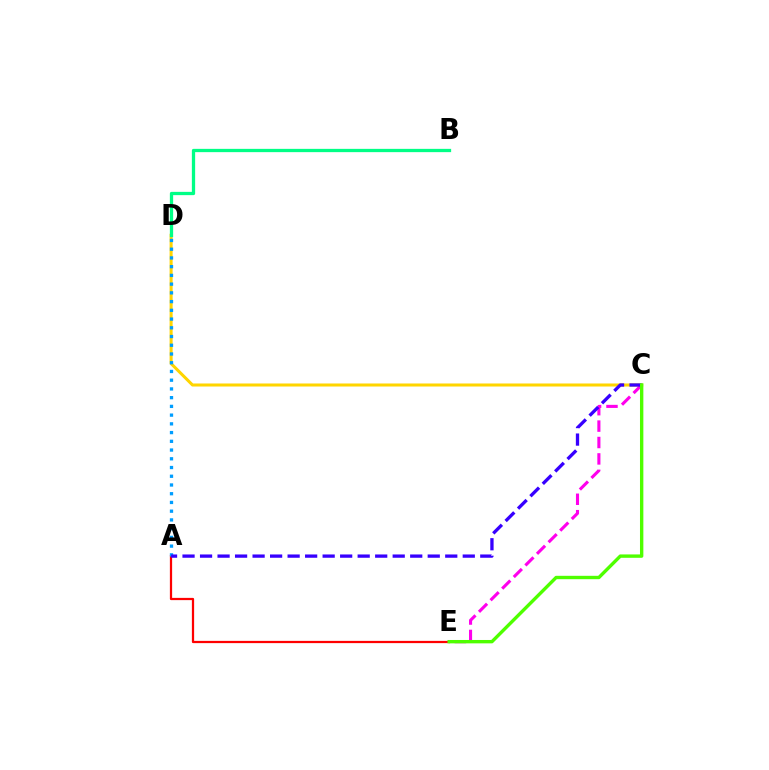{('A', 'E'): [{'color': '#ff0000', 'line_style': 'solid', 'thickness': 1.62}], ('C', 'D'): [{'color': '#ffd500', 'line_style': 'solid', 'thickness': 2.19}], ('C', 'E'): [{'color': '#ff00ed', 'line_style': 'dashed', 'thickness': 2.23}, {'color': '#4fff00', 'line_style': 'solid', 'thickness': 2.43}], ('A', 'D'): [{'color': '#009eff', 'line_style': 'dotted', 'thickness': 2.37}], ('A', 'C'): [{'color': '#3700ff', 'line_style': 'dashed', 'thickness': 2.38}], ('B', 'D'): [{'color': '#00ff86', 'line_style': 'solid', 'thickness': 2.36}]}